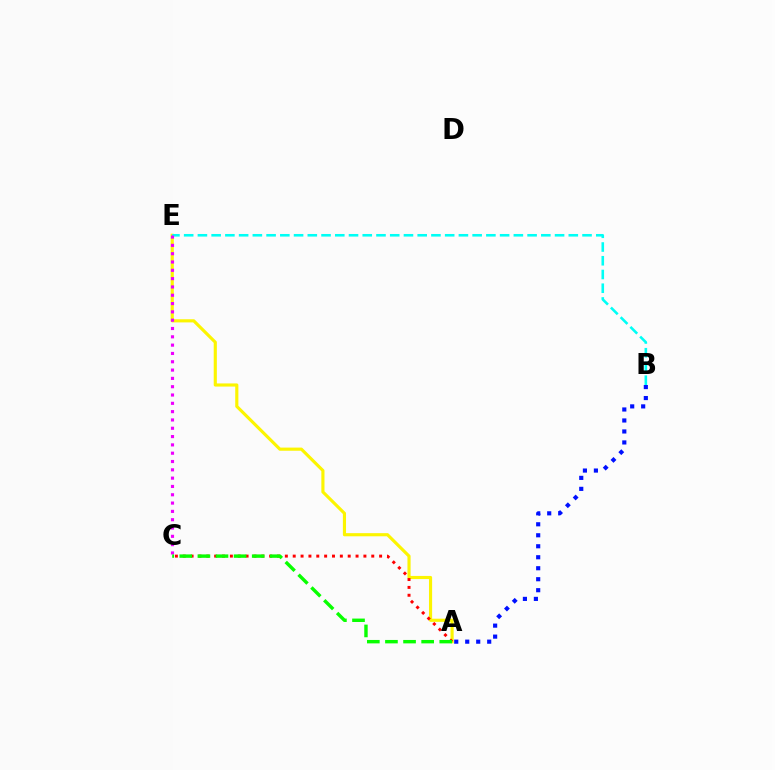{('A', 'E'): [{'color': '#fcf500', 'line_style': 'solid', 'thickness': 2.26}], ('B', 'E'): [{'color': '#00fff6', 'line_style': 'dashed', 'thickness': 1.87}], ('A', 'C'): [{'color': '#ff0000', 'line_style': 'dotted', 'thickness': 2.13}, {'color': '#08ff00', 'line_style': 'dashed', 'thickness': 2.46}], ('C', 'E'): [{'color': '#ee00ff', 'line_style': 'dotted', 'thickness': 2.26}], ('A', 'B'): [{'color': '#0010ff', 'line_style': 'dotted', 'thickness': 2.98}]}